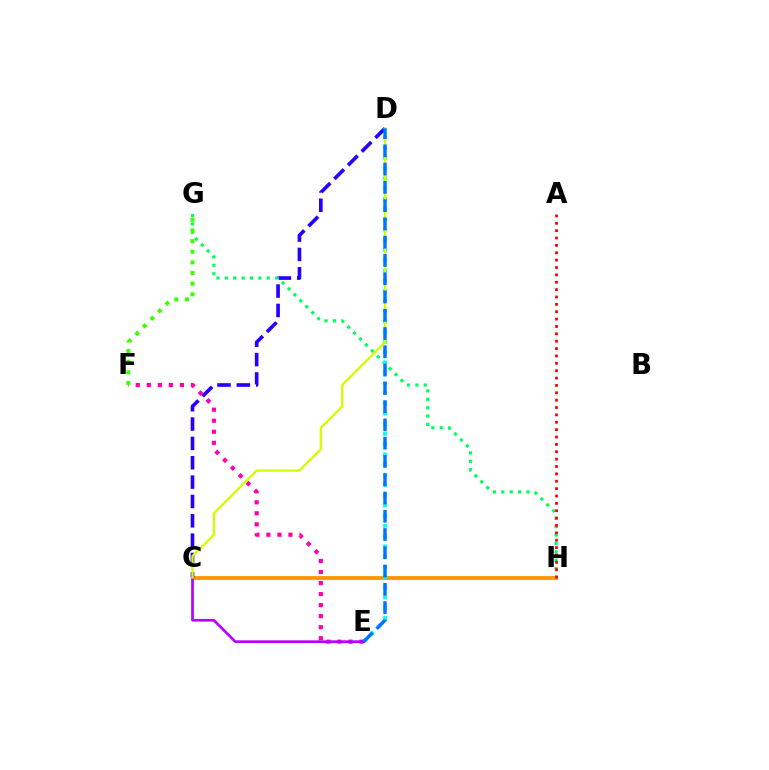{('C', 'H'): [{'color': '#ff9400', 'line_style': 'solid', 'thickness': 2.74}], ('C', 'D'): [{'color': '#2500ff', 'line_style': 'dashed', 'thickness': 2.63}, {'color': '#d1ff00', 'line_style': 'solid', 'thickness': 1.68}], ('G', 'H'): [{'color': '#00ff5c', 'line_style': 'dotted', 'thickness': 2.28}], ('D', 'E'): [{'color': '#00fff6', 'line_style': 'dotted', 'thickness': 2.78}, {'color': '#0074ff', 'line_style': 'dashed', 'thickness': 2.48}], ('E', 'F'): [{'color': '#ff00ac', 'line_style': 'dotted', 'thickness': 3.0}], ('C', 'E'): [{'color': '#b900ff', 'line_style': 'solid', 'thickness': 1.94}], ('A', 'H'): [{'color': '#ff0000', 'line_style': 'dotted', 'thickness': 2.0}], ('F', 'G'): [{'color': '#3dff00', 'line_style': 'dotted', 'thickness': 2.89}]}